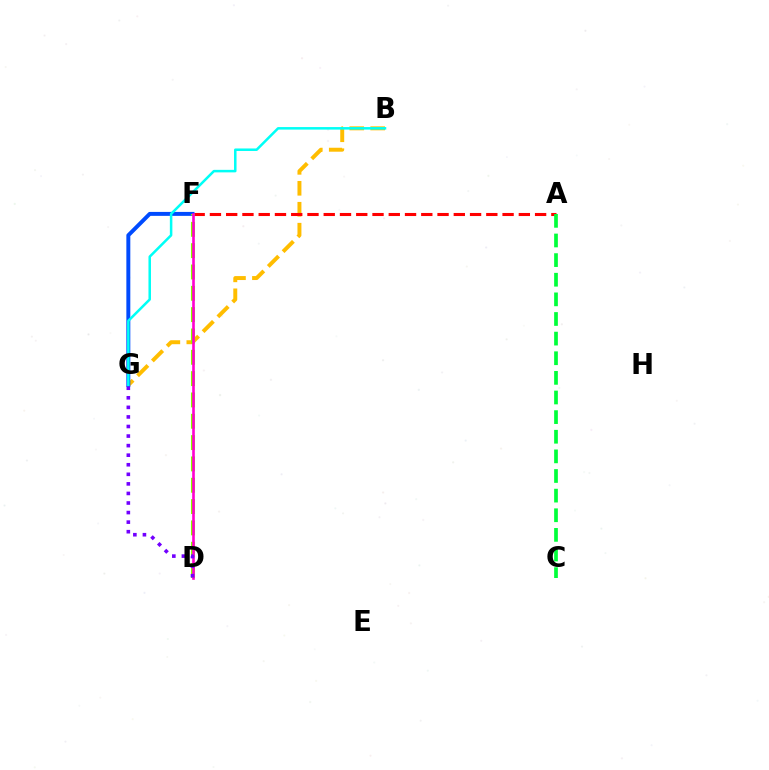{('B', 'G'): [{'color': '#ffbd00', 'line_style': 'dashed', 'thickness': 2.85}, {'color': '#00fff6', 'line_style': 'solid', 'thickness': 1.81}], ('A', 'F'): [{'color': '#ff0000', 'line_style': 'dashed', 'thickness': 2.21}], ('F', 'G'): [{'color': '#004bff', 'line_style': 'solid', 'thickness': 2.84}], ('D', 'F'): [{'color': '#84ff00', 'line_style': 'dashed', 'thickness': 2.9}, {'color': '#ff00cf', 'line_style': 'solid', 'thickness': 1.89}], ('A', 'C'): [{'color': '#00ff39', 'line_style': 'dashed', 'thickness': 2.67}], ('D', 'G'): [{'color': '#7200ff', 'line_style': 'dotted', 'thickness': 2.6}]}